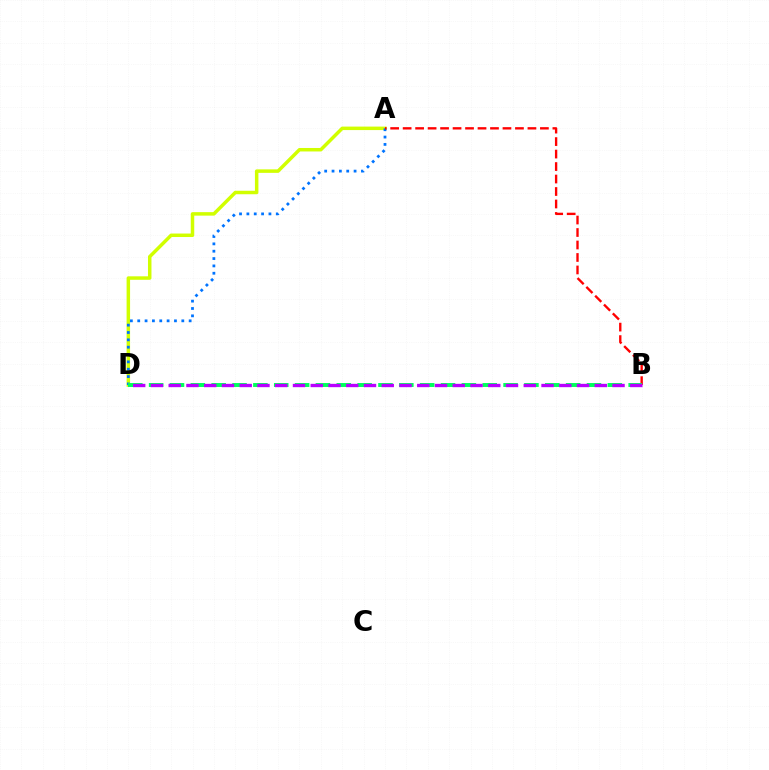{('A', 'D'): [{'color': '#d1ff00', 'line_style': 'solid', 'thickness': 2.51}, {'color': '#0074ff', 'line_style': 'dotted', 'thickness': 2.0}], ('A', 'B'): [{'color': '#ff0000', 'line_style': 'dashed', 'thickness': 1.7}], ('B', 'D'): [{'color': '#00ff5c', 'line_style': 'dashed', 'thickness': 2.83}, {'color': '#b900ff', 'line_style': 'dashed', 'thickness': 2.41}]}